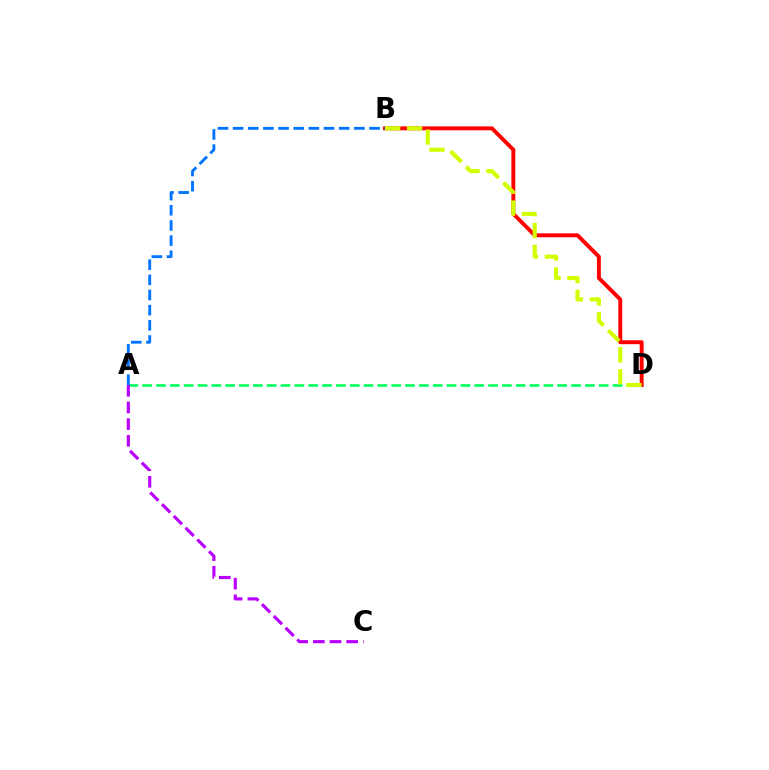{('A', 'D'): [{'color': '#00ff5c', 'line_style': 'dashed', 'thickness': 1.88}], ('B', 'D'): [{'color': '#ff0000', 'line_style': 'solid', 'thickness': 2.81}, {'color': '#d1ff00', 'line_style': 'dashed', 'thickness': 2.98}], ('A', 'C'): [{'color': '#b900ff', 'line_style': 'dashed', 'thickness': 2.26}], ('A', 'B'): [{'color': '#0074ff', 'line_style': 'dashed', 'thickness': 2.06}]}